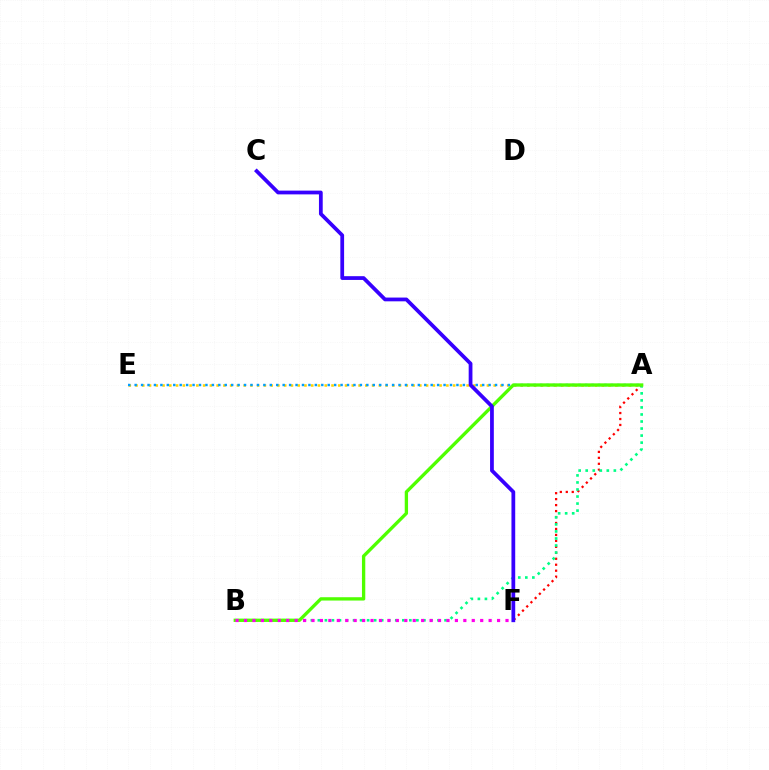{('A', 'F'): [{'color': '#ff0000', 'line_style': 'dotted', 'thickness': 1.62}], ('A', 'B'): [{'color': '#00ff86', 'line_style': 'dotted', 'thickness': 1.91}, {'color': '#4fff00', 'line_style': 'solid', 'thickness': 2.39}], ('A', 'E'): [{'color': '#ffd500', 'line_style': 'dotted', 'thickness': 1.84}, {'color': '#009eff', 'line_style': 'dotted', 'thickness': 1.75}], ('B', 'F'): [{'color': '#ff00ed', 'line_style': 'dotted', 'thickness': 2.29}], ('C', 'F'): [{'color': '#3700ff', 'line_style': 'solid', 'thickness': 2.71}]}